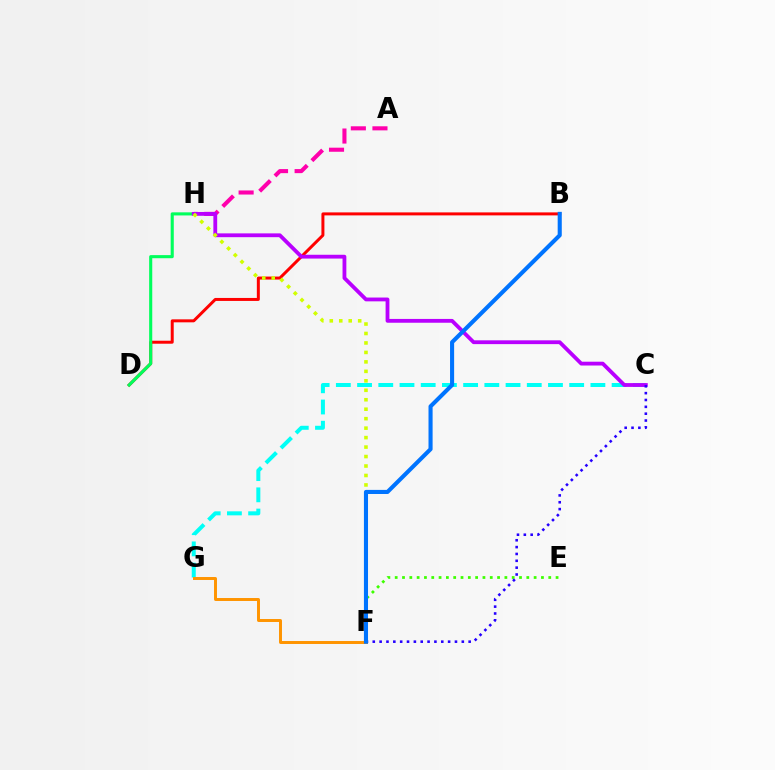{('E', 'F'): [{'color': '#3dff00', 'line_style': 'dotted', 'thickness': 1.99}], ('C', 'G'): [{'color': '#00fff6', 'line_style': 'dashed', 'thickness': 2.88}], ('F', 'G'): [{'color': '#ff9400', 'line_style': 'solid', 'thickness': 2.13}], ('B', 'D'): [{'color': '#ff0000', 'line_style': 'solid', 'thickness': 2.15}], ('D', 'H'): [{'color': '#00ff5c', 'line_style': 'solid', 'thickness': 2.23}], ('A', 'H'): [{'color': '#ff00ac', 'line_style': 'dashed', 'thickness': 2.94}], ('C', 'H'): [{'color': '#b900ff', 'line_style': 'solid', 'thickness': 2.74}], ('C', 'F'): [{'color': '#2500ff', 'line_style': 'dotted', 'thickness': 1.86}], ('F', 'H'): [{'color': '#d1ff00', 'line_style': 'dotted', 'thickness': 2.57}], ('B', 'F'): [{'color': '#0074ff', 'line_style': 'solid', 'thickness': 2.95}]}